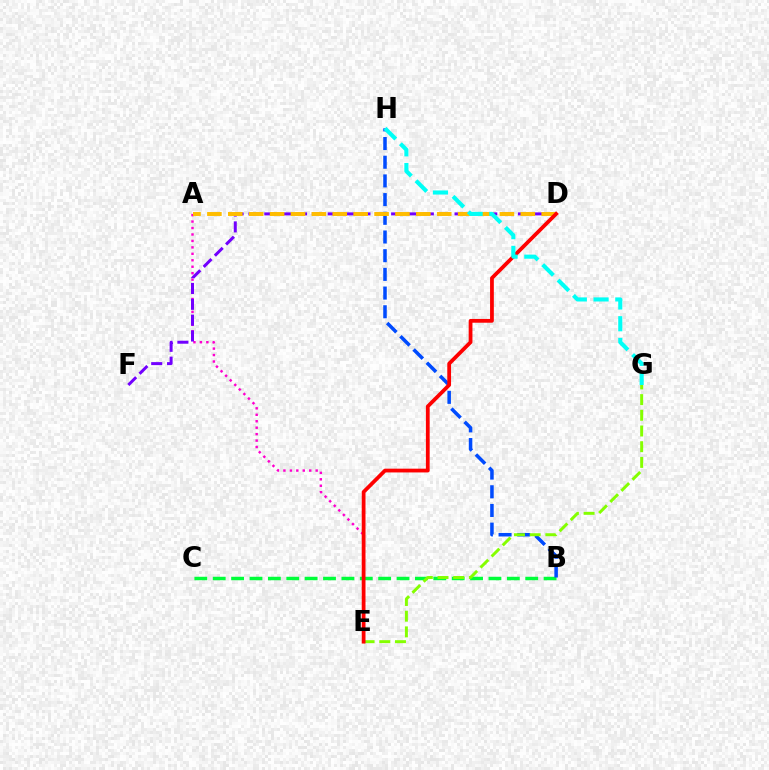{('B', 'C'): [{'color': '#00ff39', 'line_style': 'dashed', 'thickness': 2.5}], ('B', 'H'): [{'color': '#004bff', 'line_style': 'dashed', 'thickness': 2.54}], ('E', 'G'): [{'color': '#84ff00', 'line_style': 'dashed', 'thickness': 2.13}], ('A', 'E'): [{'color': '#ff00cf', 'line_style': 'dotted', 'thickness': 1.75}], ('D', 'F'): [{'color': '#7200ff', 'line_style': 'dashed', 'thickness': 2.15}], ('A', 'D'): [{'color': '#ffbd00', 'line_style': 'dashed', 'thickness': 2.84}], ('D', 'E'): [{'color': '#ff0000', 'line_style': 'solid', 'thickness': 2.71}], ('G', 'H'): [{'color': '#00fff6', 'line_style': 'dashed', 'thickness': 2.95}]}